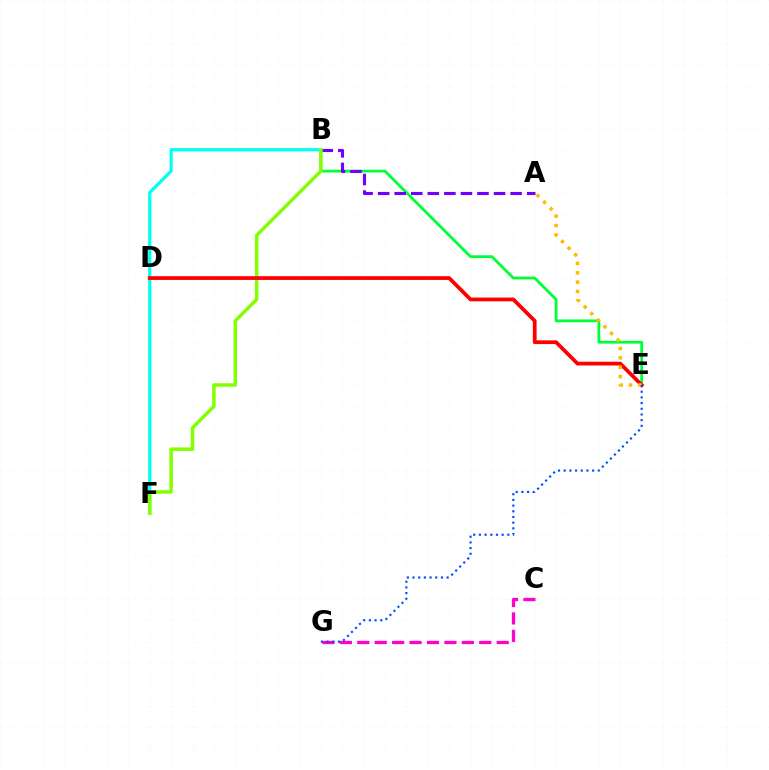{('B', 'E'): [{'color': '#00ff39', 'line_style': 'solid', 'thickness': 2.01}], ('A', 'B'): [{'color': '#7200ff', 'line_style': 'dashed', 'thickness': 2.25}], ('C', 'G'): [{'color': '#ff00cf', 'line_style': 'dashed', 'thickness': 2.37}], ('B', 'F'): [{'color': '#00fff6', 'line_style': 'solid', 'thickness': 2.31}, {'color': '#84ff00', 'line_style': 'solid', 'thickness': 2.51}], ('D', 'E'): [{'color': '#ff0000', 'line_style': 'solid', 'thickness': 2.71}], ('A', 'E'): [{'color': '#ffbd00', 'line_style': 'dotted', 'thickness': 2.54}], ('E', 'G'): [{'color': '#004bff', 'line_style': 'dotted', 'thickness': 1.54}]}